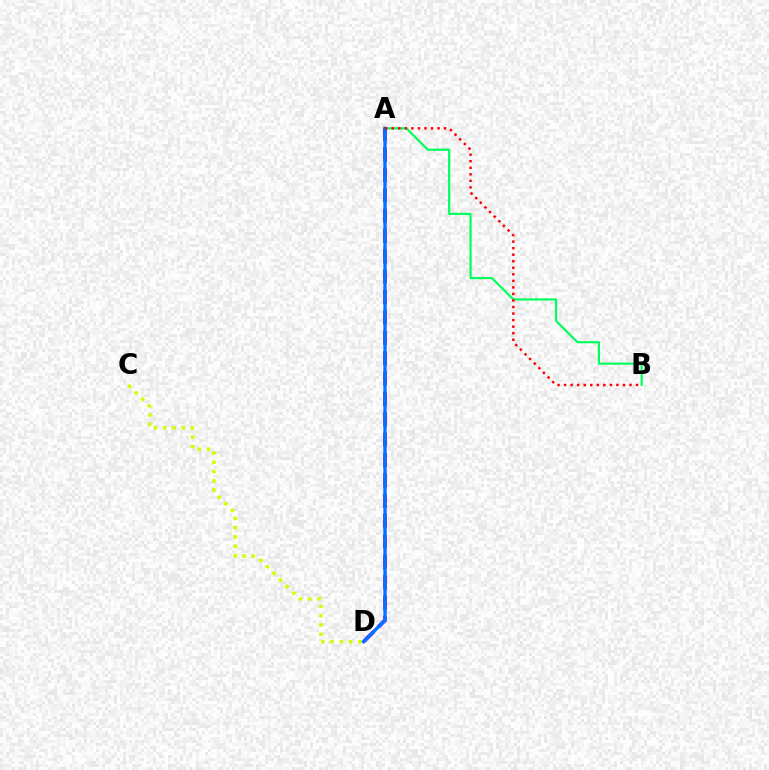{('C', 'D'): [{'color': '#d1ff00', 'line_style': 'dotted', 'thickness': 2.52}], ('A', 'B'): [{'color': '#00ff5c', 'line_style': 'solid', 'thickness': 1.57}, {'color': '#ff0000', 'line_style': 'dotted', 'thickness': 1.78}], ('A', 'D'): [{'color': '#b900ff', 'line_style': 'dashed', 'thickness': 2.77}, {'color': '#0074ff', 'line_style': 'solid', 'thickness': 2.4}]}